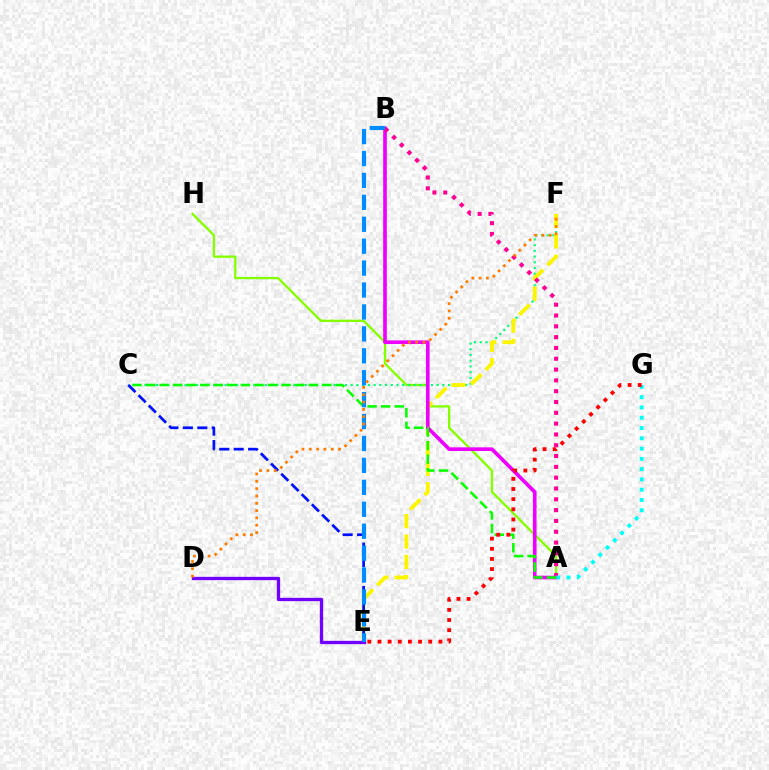{('A', 'H'): [{'color': '#84ff00', 'line_style': 'solid', 'thickness': 1.66}], ('C', 'F'): [{'color': '#00ff74', 'line_style': 'dotted', 'thickness': 1.56}], ('E', 'F'): [{'color': '#fcf500', 'line_style': 'dashed', 'thickness': 2.77}], ('A', 'B'): [{'color': '#ee00ff', 'line_style': 'solid', 'thickness': 2.62}, {'color': '#ff0094', 'line_style': 'dotted', 'thickness': 2.94}], ('C', 'E'): [{'color': '#0010ff', 'line_style': 'dashed', 'thickness': 1.96}], ('D', 'E'): [{'color': '#7200ff', 'line_style': 'solid', 'thickness': 2.38}], ('A', 'C'): [{'color': '#08ff00', 'line_style': 'dashed', 'thickness': 1.84}], ('A', 'G'): [{'color': '#00fff6', 'line_style': 'dotted', 'thickness': 2.79}], ('B', 'E'): [{'color': '#008cff', 'line_style': 'dashed', 'thickness': 2.98}], ('E', 'G'): [{'color': '#ff0000', 'line_style': 'dotted', 'thickness': 2.76}], ('D', 'F'): [{'color': '#ff7c00', 'line_style': 'dotted', 'thickness': 1.99}]}